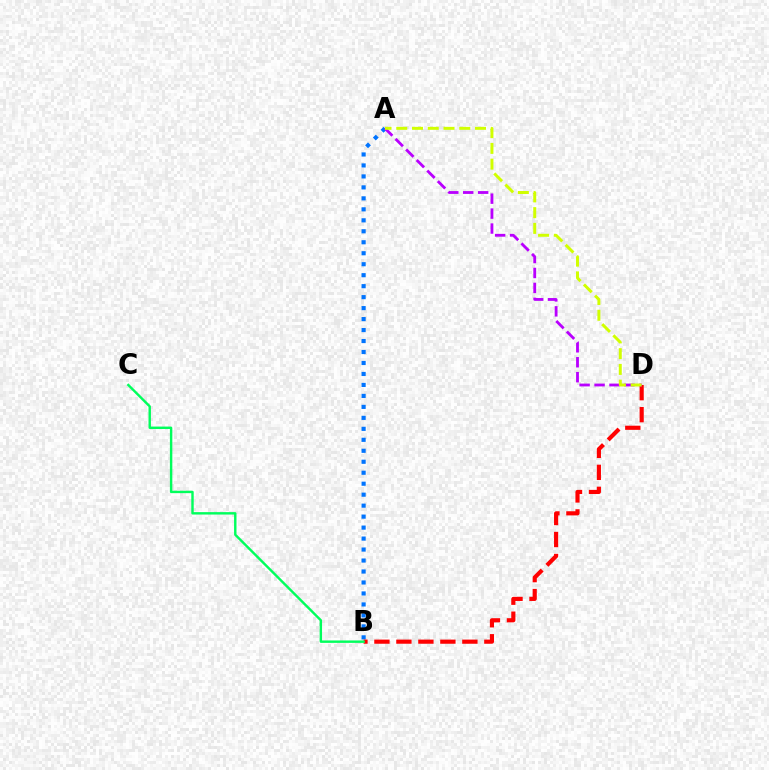{('A', 'B'): [{'color': '#0074ff', 'line_style': 'dotted', 'thickness': 2.98}], ('B', 'D'): [{'color': '#ff0000', 'line_style': 'dashed', 'thickness': 2.99}], ('B', 'C'): [{'color': '#00ff5c', 'line_style': 'solid', 'thickness': 1.74}], ('A', 'D'): [{'color': '#b900ff', 'line_style': 'dashed', 'thickness': 2.03}, {'color': '#d1ff00', 'line_style': 'dashed', 'thickness': 2.14}]}